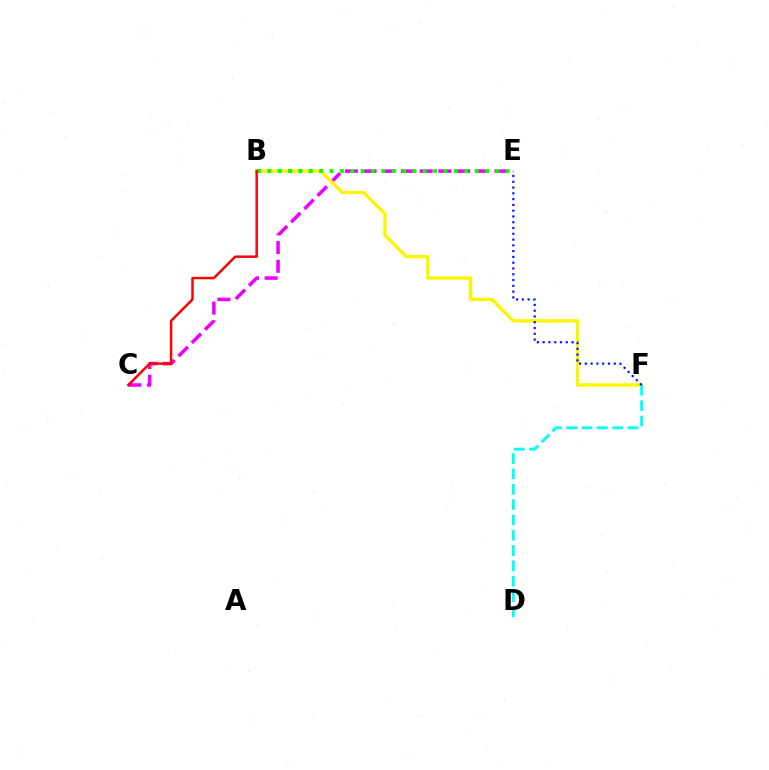{('C', 'E'): [{'color': '#ee00ff', 'line_style': 'dashed', 'thickness': 2.54}], ('B', 'F'): [{'color': '#fcf500', 'line_style': 'solid', 'thickness': 2.4}], ('D', 'F'): [{'color': '#00fff6', 'line_style': 'dashed', 'thickness': 2.08}], ('E', 'F'): [{'color': '#0010ff', 'line_style': 'dotted', 'thickness': 1.57}], ('B', 'E'): [{'color': '#08ff00', 'line_style': 'dotted', 'thickness': 2.82}], ('B', 'C'): [{'color': '#ff0000', 'line_style': 'solid', 'thickness': 1.78}]}